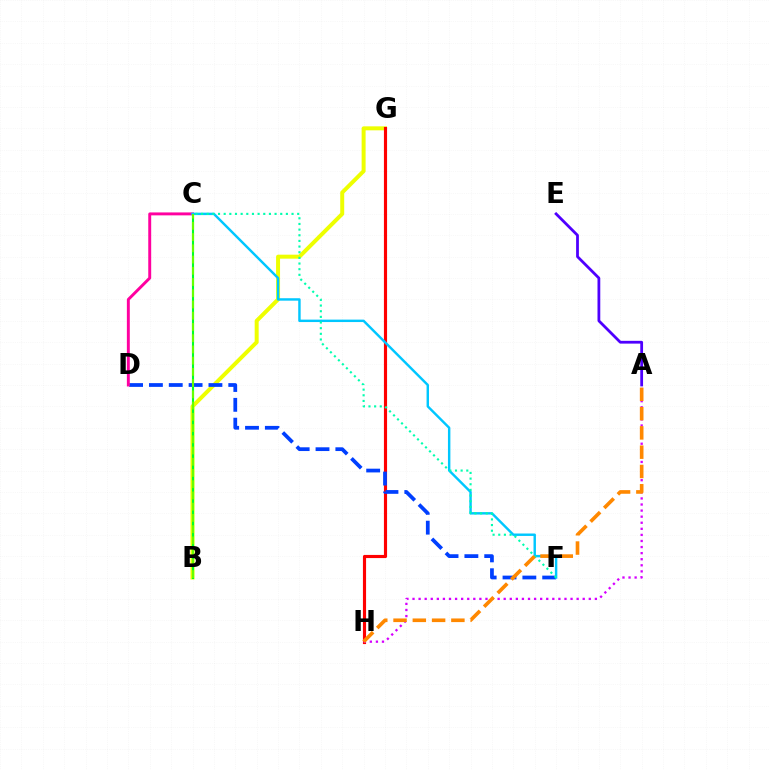{('B', 'G'): [{'color': '#eeff00', 'line_style': 'solid', 'thickness': 2.87}], ('G', 'H'): [{'color': '#ff0000', 'line_style': 'solid', 'thickness': 2.26}], ('A', 'H'): [{'color': '#d600ff', 'line_style': 'dotted', 'thickness': 1.65}, {'color': '#ff8800', 'line_style': 'dashed', 'thickness': 2.62}], ('B', 'C'): [{'color': '#00ff27', 'line_style': 'solid', 'thickness': 1.52}, {'color': '#66ff00', 'line_style': 'dashed', 'thickness': 1.53}], ('D', 'F'): [{'color': '#003fff', 'line_style': 'dashed', 'thickness': 2.7}], ('C', 'D'): [{'color': '#ff00a0', 'line_style': 'solid', 'thickness': 2.11}], ('C', 'F'): [{'color': '#00c7ff', 'line_style': 'solid', 'thickness': 1.75}, {'color': '#00ffaf', 'line_style': 'dotted', 'thickness': 1.54}], ('A', 'E'): [{'color': '#4f00ff', 'line_style': 'solid', 'thickness': 2.0}]}